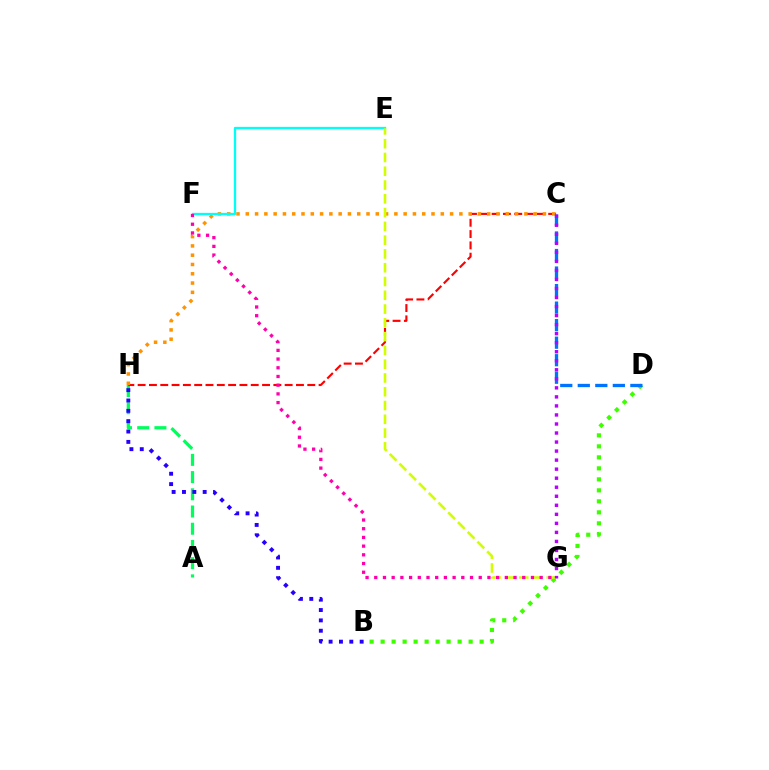{('A', 'H'): [{'color': '#00ff5c', 'line_style': 'dashed', 'thickness': 2.34}], ('C', 'H'): [{'color': '#ff0000', 'line_style': 'dashed', 'thickness': 1.54}, {'color': '#ff9400', 'line_style': 'dotted', 'thickness': 2.52}], ('B', 'H'): [{'color': '#2500ff', 'line_style': 'dotted', 'thickness': 2.81}], ('B', 'D'): [{'color': '#3dff00', 'line_style': 'dotted', 'thickness': 2.99}], ('E', 'F'): [{'color': '#00fff6', 'line_style': 'solid', 'thickness': 1.66}], ('E', 'G'): [{'color': '#d1ff00', 'line_style': 'dashed', 'thickness': 1.87}], ('C', 'D'): [{'color': '#0074ff', 'line_style': 'dashed', 'thickness': 2.38}], ('F', 'G'): [{'color': '#ff00ac', 'line_style': 'dotted', 'thickness': 2.37}], ('C', 'G'): [{'color': '#b900ff', 'line_style': 'dotted', 'thickness': 2.45}]}